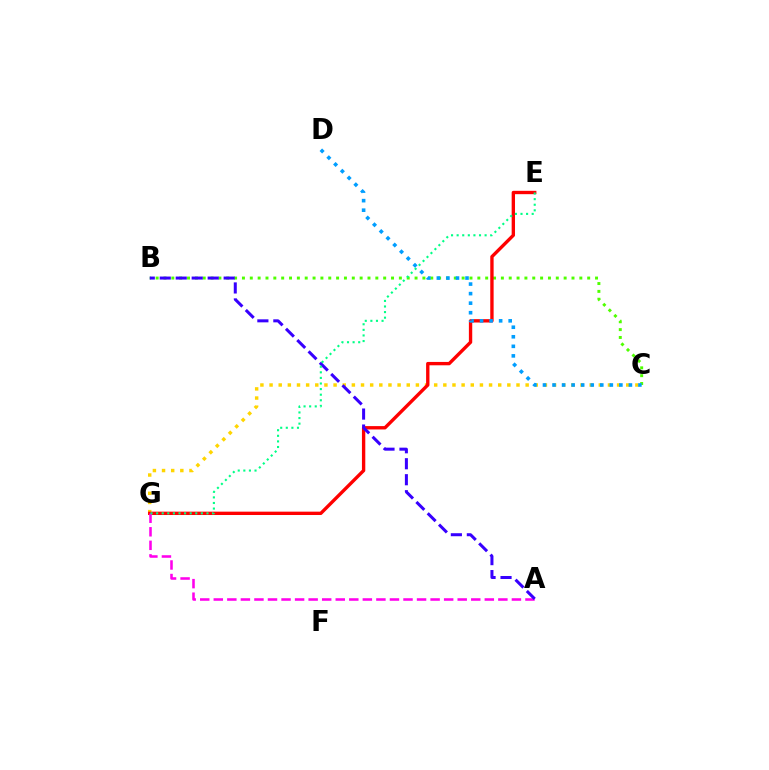{('C', 'G'): [{'color': '#ffd500', 'line_style': 'dotted', 'thickness': 2.48}], ('B', 'C'): [{'color': '#4fff00', 'line_style': 'dotted', 'thickness': 2.13}], ('E', 'G'): [{'color': '#ff0000', 'line_style': 'solid', 'thickness': 2.41}, {'color': '#00ff86', 'line_style': 'dotted', 'thickness': 1.52}], ('A', 'G'): [{'color': '#ff00ed', 'line_style': 'dashed', 'thickness': 1.84}], ('A', 'B'): [{'color': '#3700ff', 'line_style': 'dashed', 'thickness': 2.17}], ('C', 'D'): [{'color': '#009eff', 'line_style': 'dotted', 'thickness': 2.59}]}